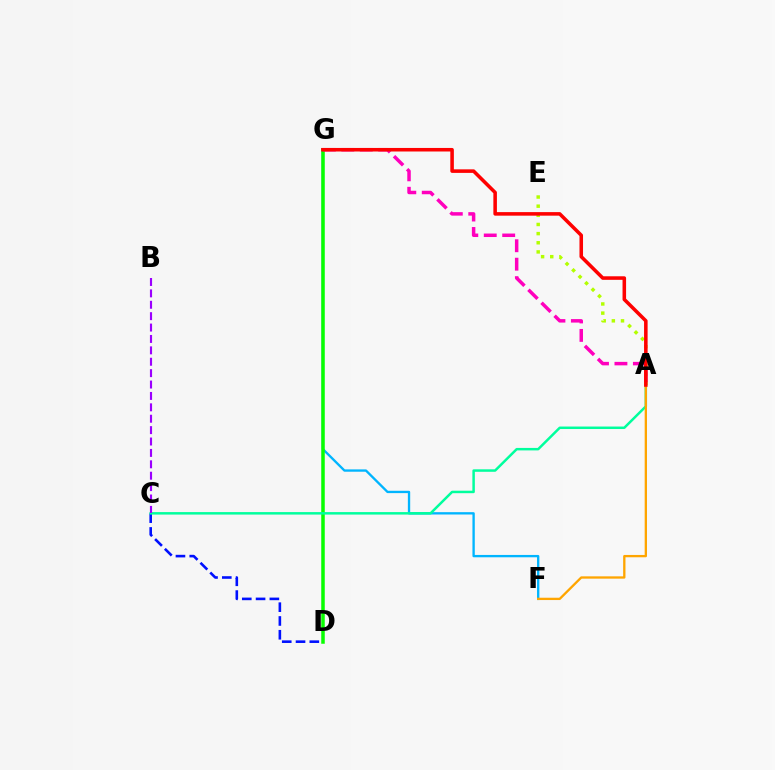{('F', 'G'): [{'color': '#00b5ff', 'line_style': 'solid', 'thickness': 1.68}], ('D', 'G'): [{'color': '#08ff00', 'line_style': 'solid', 'thickness': 2.53}], ('C', 'D'): [{'color': '#0010ff', 'line_style': 'dashed', 'thickness': 1.87}], ('A', 'E'): [{'color': '#b3ff00', 'line_style': 'dotted', 'thickness': 2.49}], ('A', 'C'): [{'color': '#00ff9d', 'line_style': 'solid', 'thickness': 1.79}], ('B', 'C'): [{'color': '#9b00ff', 'line_style': 'dashed', 'thickness': 1.55}], ('A', 'G'): [{'color': '#ff00bd', 'line_style': 'dashed', 'thickness': 2.51}, {'color': '#ff0000', 'line_style': 'solid', 'thickness': 2.55}], ('A', 'F'): [{'color': '#ffa500', 'line_style': 'solid', 'thickness': 1.67}]}